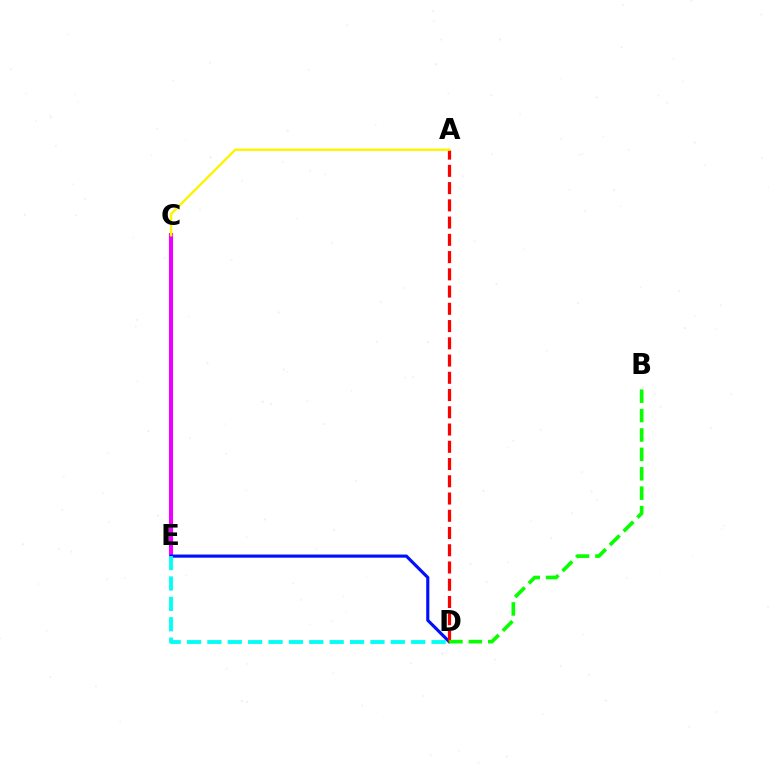{('C', 'E'): [{'color': '#ee00ff', 'line_style': 'solid', 'thickness': 2.95}], ('D', 'E'): [{'color': '#0010ff', 'line_style': 'solid', 'thickness': 2.25}, {'color': '#00fff6', 'line_style': 'dashed', 'thickness': 2.77}], ('A', 'D'): [{'color': '#ff0000', 'line_style': 'dashed', 'thickness': 2.34}], ('A', 'C'): [{'color': '#fcf500', 'line_style': 'solid', 'thickness': 1.72}], ('B', 'D'): [{'color': '#08ff00', 'line_style': 'dashed', 'thickness': 2.64}]}